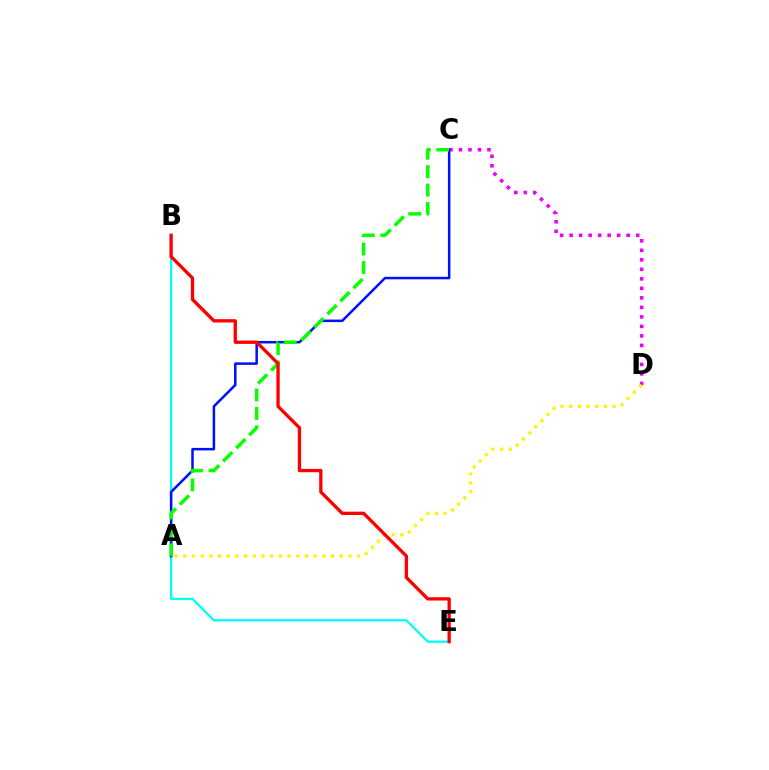{('B', 'E'): [{'color': '#00fff6', 'line_style': 'solid', 'thickness': 1.65}, {'color': '#ff0000', 'line_style': 'solid', 'thickness': 2.38}], ('C', 'D'): [{'color': '#ee00ff', 'line_style': 'dotted', 'thickness': 2.58}], ('A', 'C'): [{'color': '#0010ff', 'line_style': 'solid', 'thickness': 1.81}, {'color': '#08ff00', 'line_style': 'dashed', 'thickness': 2.5}], ('A', 'D'): [{'color': '#fcf500', 'line_style': 'dotted', 'thickness': 2.36}]}